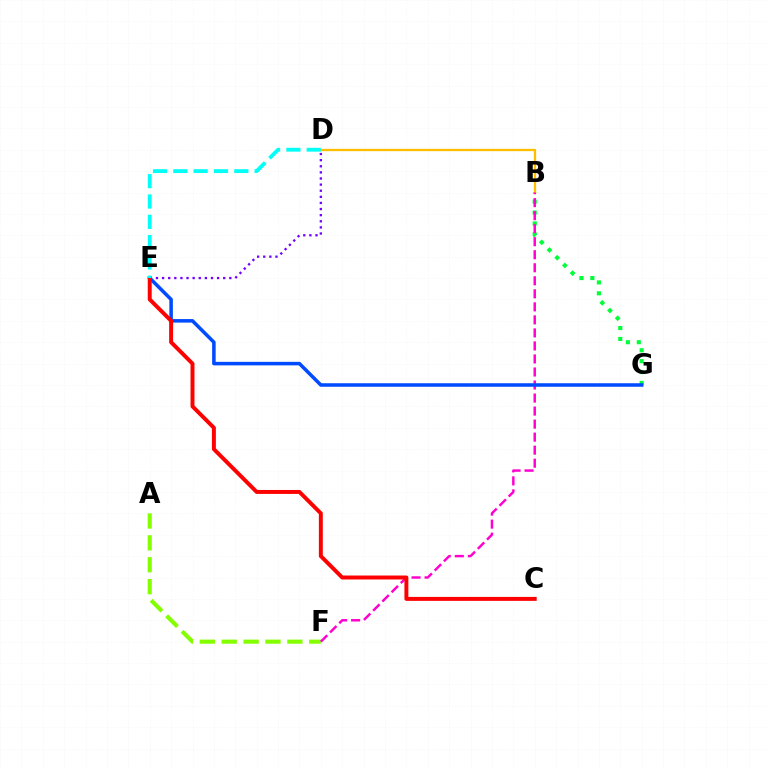{('B', 'G'): [{'color': '#00ff39', 'line_style': 'dotted', 'thickness': 2.96}], ('D', 'E'): [{'color': '#7200ff', 'line_style': 'dotted', 'thickness': 1.66}, {'color': '#00fff6', 'line_style': 'dashed', 'thickness': 2.76}], ('A', 'F'): [{'color': '#84ff00', 'line_style': 'dashed', 'thickness': 2.97}], ('B', 'D'): [{'color': '#ffbd00', 'line_style': 'solid', 'thickness': 1.66}], ('B', 'F'): [{'color': '#ff00cf', 'line_style': 'dashed', 'thickness': 1.77}], ('E', 'G'): [{'color': '#004bff', 'line_style': 'solid', 'thickness': 2.54}], ('C', 'E'): [{'color': '#ff0000', 'line_style': 'solid', 'thickness': 2.84}]}